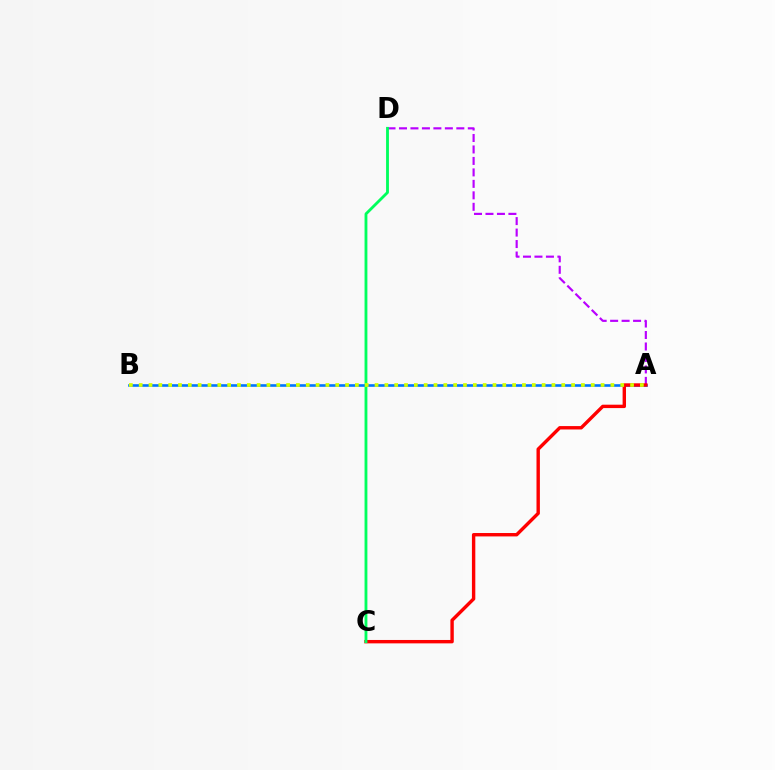{('A', 'D'): [{'color': '#b900ff', 'line_style': 'dashed', 'thickness': 1.56}], ('A', 'B'): [{'color': '#0074ff', 'line_style': 'solid', 'thickness': 1.88}, {'color': '#d1ff00', 'line_style': 'dotted', 'thickness': 2.67}], ('A', 'C'): [{'color': '#ff0000', 'line_style': 'solid', 'thickness': 2.45}], ('C', 'D'): [{'color': '#00ff5c', 'line_style': 'solid', 'thickness': 2.04}]}